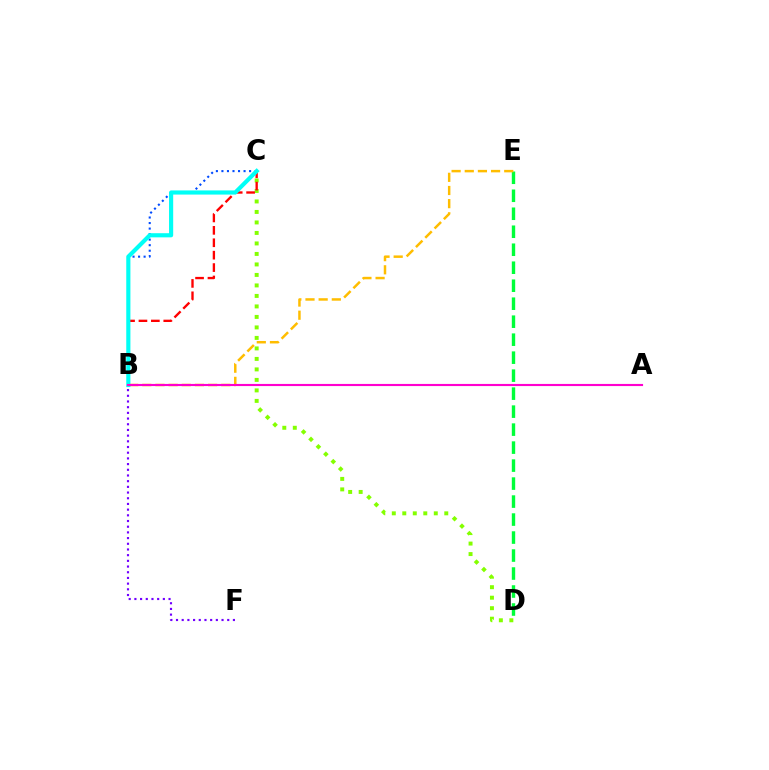{('D', 'E'): [{'color': '#00ff39', 'line_style': 'dashed', 'thickness': 2.44}], ('B', 'E'): [{'color': '#ffbd00', 'line_style': 'dashed', 'thickness': 1.79}], ('B', 'F'): [{'color': '#7200ff', 'line_style': 'dotted', 'thickness': 1.55}], ('B', 'C'): [{'color': '#004bff', 'line_style': 'dotted', 'thickness': 1.5}, {'color': '#ff0000', 'line_style': 'dashed', 'thickness': 1.69}, {'color': '#00fff6', 'line_style': 'solid', 'thickness': 2.99}], ('C', 'D'): [{'color': '#84ff00', 'line_style': 'dotted', 'thickness': 2.85}], ('A', 'B'): [{'color': '#ff00cf', 'line_style': 'solid', 'thickness': 1.54}]}